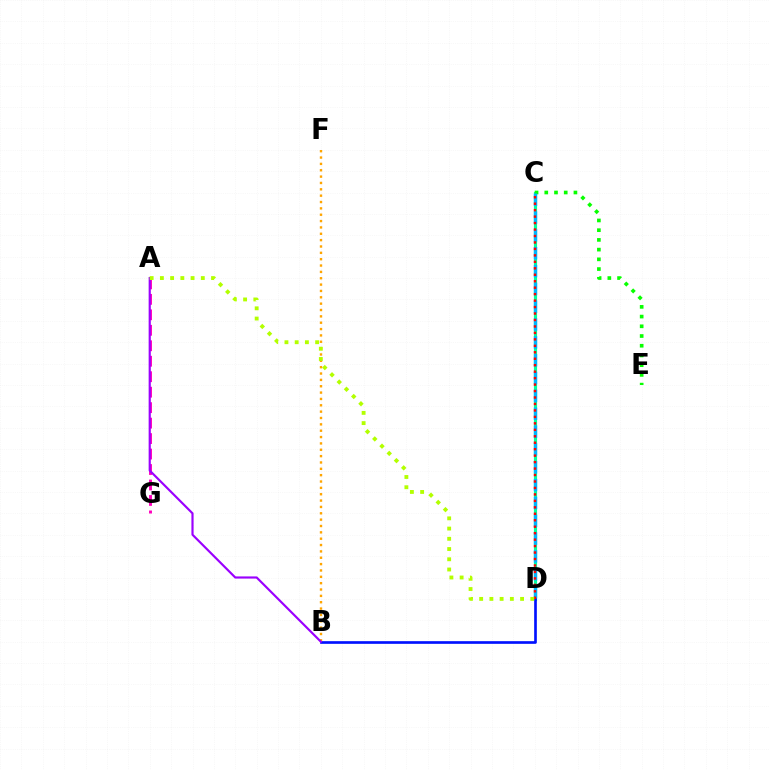{('A', 'G'): [{'color': '#ff00bd', 'line_style': 'dashed', 'thickness': 2.1}], ('C', 'D'): [{'color': '#00ff9d', 'line_style': 'solid', 'thickness': 2.28}, {'color': '#00b5ff', 'line_style': 'dashed', 'thickness': 2.42}, {'color': '#ff0000', 'line_style': 'dotted', 'thickness': 1.76}], ('C', 'E'): [{'color': '#08ff00', 'line_style': 'dotted', 'thickness': 2.64}], ('B', 'F'): [{'color': '#ffa500', 'line_style': 'dotted', 'thickness': 1.73}], ('B', 'D'): [{'color': '#0010ff', 'line_style': 'solid', 'thickness': 1.92}], ('A', 'B'): [{'color': '#9b00ff', 'line_style': 'solid', 'thickness': 1.56}], ('A', 'D'): [{'color': '#b3ff00', 'line_style': 'dotted', 'thickness': 2.78}]}